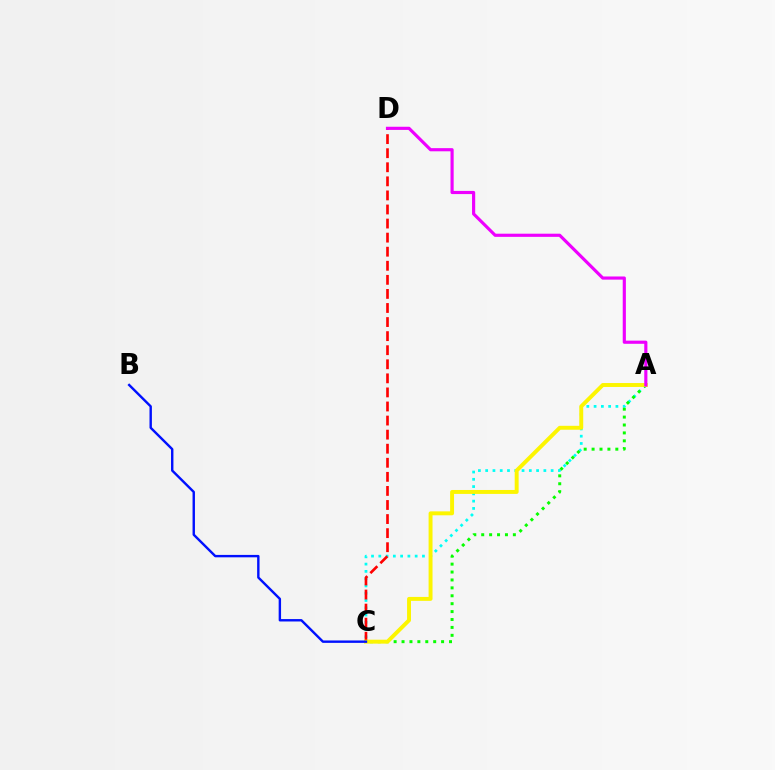{('A', 'C'): [{'color': '#00fff6', 'line_style': 'dotted', 'thickness': 1.98}, {'color': '#08ff00', 'line_style': 'dotted', 'thickness': 2.15}, {'color': '#fcf500', 'line_style': 'solid', 'thickness': 2.83}], ('C', 'D'): [{'color': '#ff0000', 'line_style': 'dashed', 'thickness': 1.91}], ('B', 'C'): [{'color': '#0010ff', 'line_style': 'solid', 'thickness': 1.73}], ('A', 'D'): [{'color': '#ee00ff', 'line_style': 'solid', 'thickness': 2.27}]}